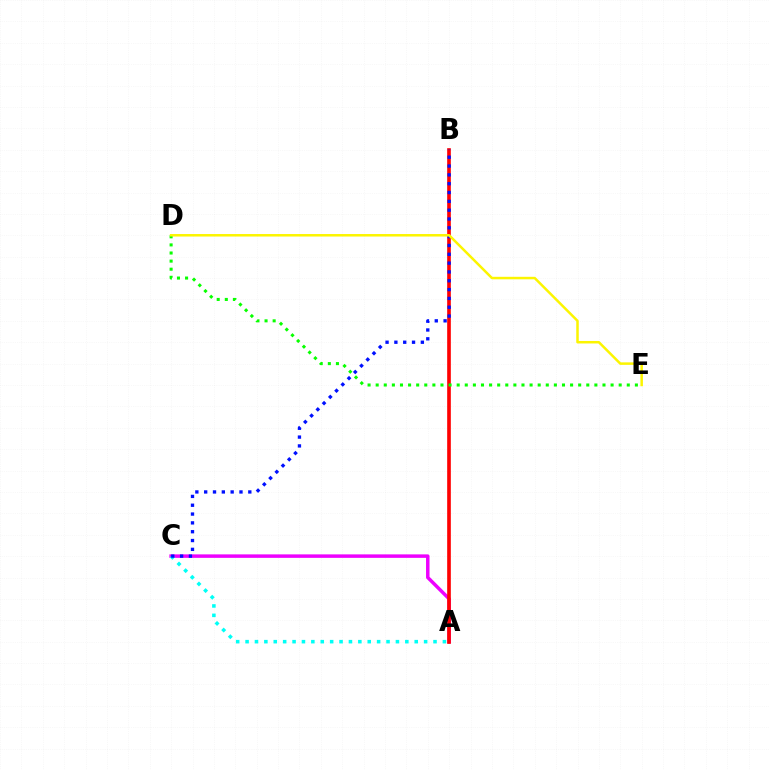{('A', 'C'): [{'color': '#ee00ff', 'line_style': 'solid', 'thickness': 2.5}, {'color': '#00fff6', 'line_style': 'dotted', 'thickness': 2.55}], ('A', 'B'): [{'color': '#ff0000', 'line_style': 'solid', 'thickness': 2.63}], ('B', 'C'): [{'color': '#0010ff', 'line_style': 'dotted', 'thickness': 2.4}], ('D', 'E'): [{'color': '#08ff00', 'line_style': 'dotted', 'thickness': 2.2}, {'color': '#fcf500', 'line_style': 'solid', 'thickness': 1.8}]}